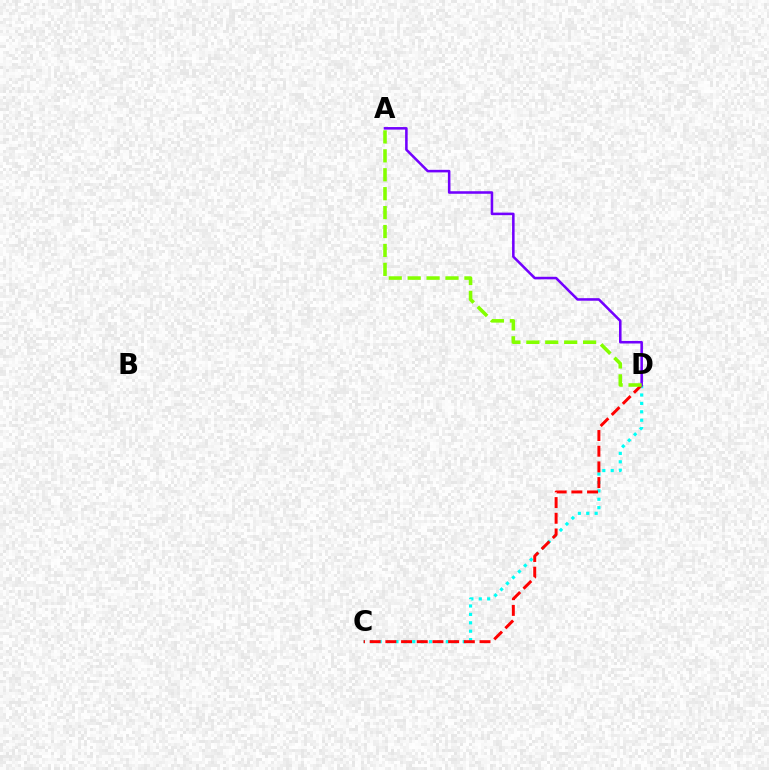{('C', 'D'): [{'color': '#00fff6', 'line_style': 'dotted', 'thickness': 2.28}, {'color': '#ff0000', 'line_style': 'dashed', 'thickness': 2.13}], ('A', 'D'): [{'color': '#7200ff', 'line_style': 'solid', 'thickness': 1.84}, {'color': '#84ff00', 'line_style': 'dashed', 'thickness': 2.57}]}